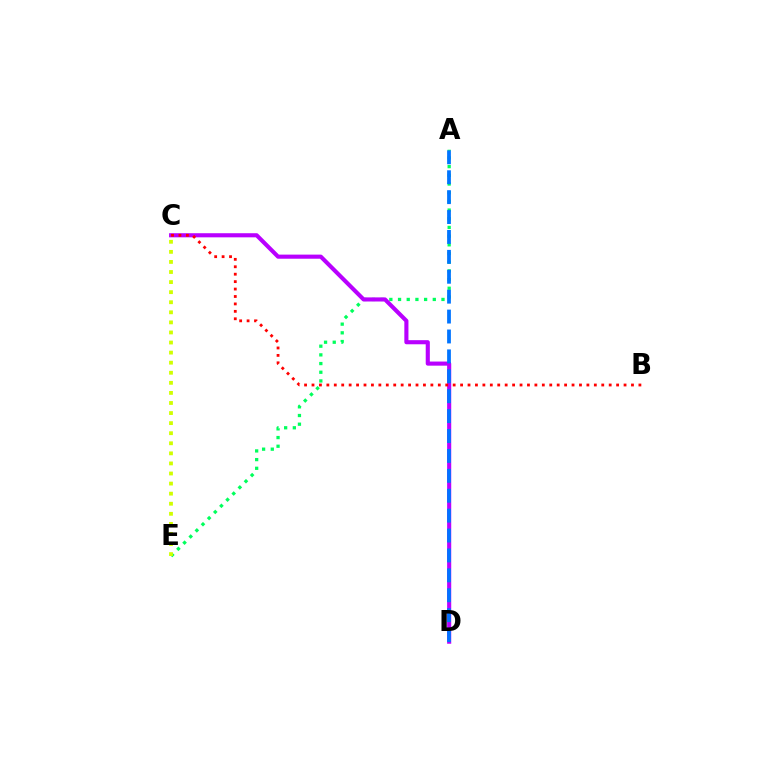{('A', 'E'): [{'color': '#00ff5c', 'line_style': 'dotted', 'thickness': 2.36}], ('C', 'D'): [{'color': '#b900ff', 'line_style': 'solid', 'thickness': 2.96}], ('A', 'D'): [{'color': '#0074ff', 'line_style': 'dashed', 'thickness': 2.7}], ('C', 'E'): [{'color': '#d1ff00', 'line_style': 'dotted', 'thickness': 2.74}], ('B', 'C'): [{'color': '#ff0000', 'line_style': 'dotted', 'thickness': 2.02}]}